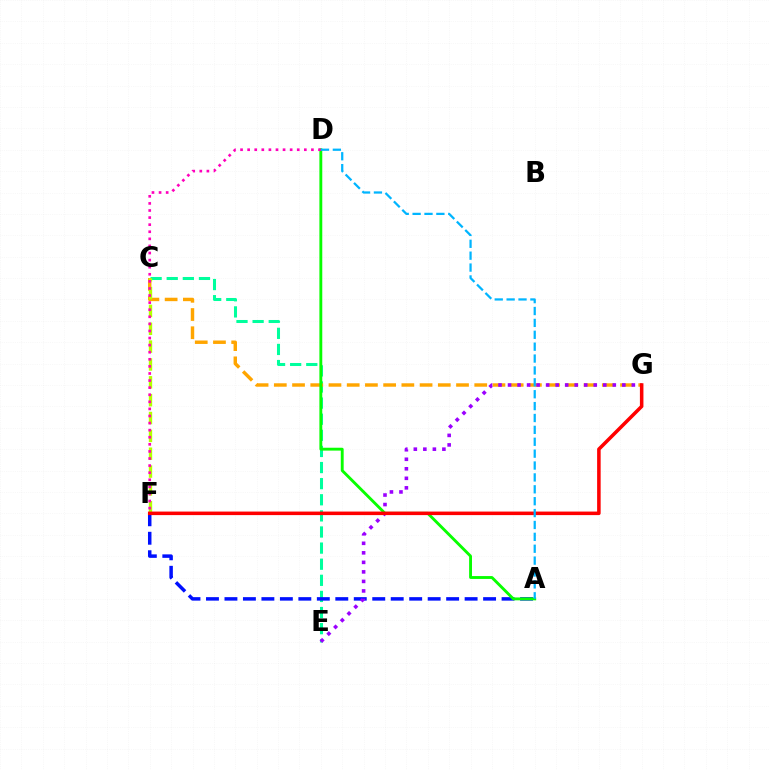{('C', 'E'): [{'color': '#00ff9d', 'line_style': 'dashed', 'thickness': 2.19}], ('C', 'G'): [{'color': '#ffa500', 'line_style': 'dashed', 'thickness': 2.48}], ('C', 'F'): [{'color': '#b3ff00', 'line_style': 'dashed', 'thickness': 2.42}], ('A', 'F'): [{'color': '#0010ff', 'line_style': 'dashed', 'thickness': 2.51}], ('A', 'D'): [{'color': '#08ff00', 'line_style': 'solid', 'thickness': 2.07}, {'color': '#00b5ff', 'line_style': 'dashed', 'thickness': 1.61}], ('E', 'G'): [{'color': '#9b00ff', 'line_style': 'dotted', 'thickness': 2.59}], ('F', 'G'): [{'color': '#ff0000', 'line_style': 'solid', 'thickness': 2.54}], ('D', 'F'): [{'color': '#ff00bd', 'line_style': 'dotted', 'thickness': 1.93}]}